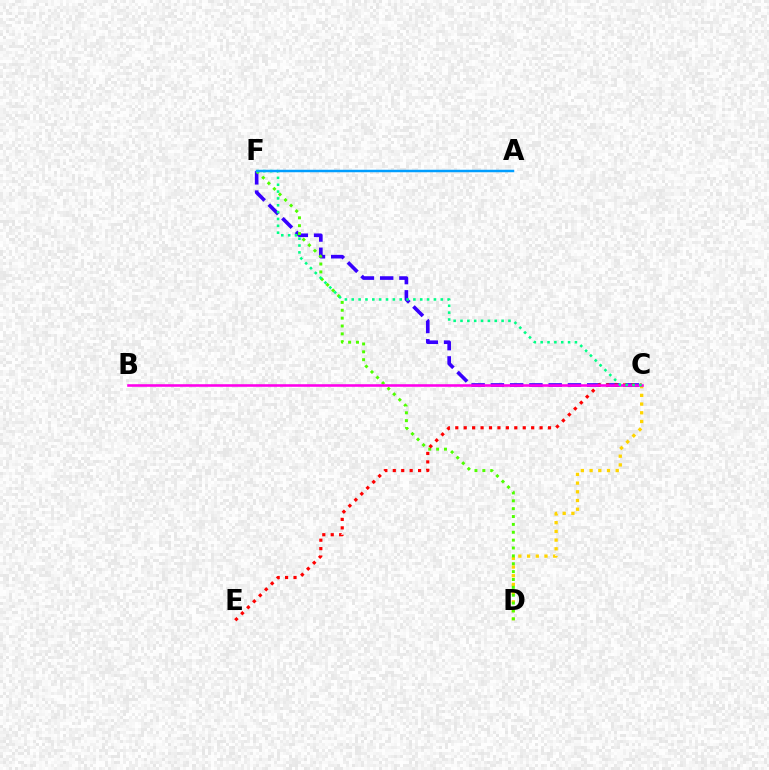{('C', 'F'): [{'color': '#3700ff', 'line_style': 'dashed', 'thickness': 2.62}, {'color': '#00ff86', 'line_style': 'dotted', 'thickness': 1.86}], ('C', 'D'): [{'color': '#ffd500', 'line_style': 'dotted', 'thickness': 2.37}], ('D', 'F'): [{'color': '#4fff00', 'line_style': 'dotted', 'thickness': 2.14}], ('C', 'E'): [{'color': '#ff0000', 'line_style': 'dotted', 'thickness': 2.29}], ('B', 'C'): [{'color': '#ff00ed', 'line_style': 'solid', 'thickness': 1.86}], ('A', 'F'): [{'color': '#009eff', 'line_style': 'solid', 'thickness': 1.78}]}